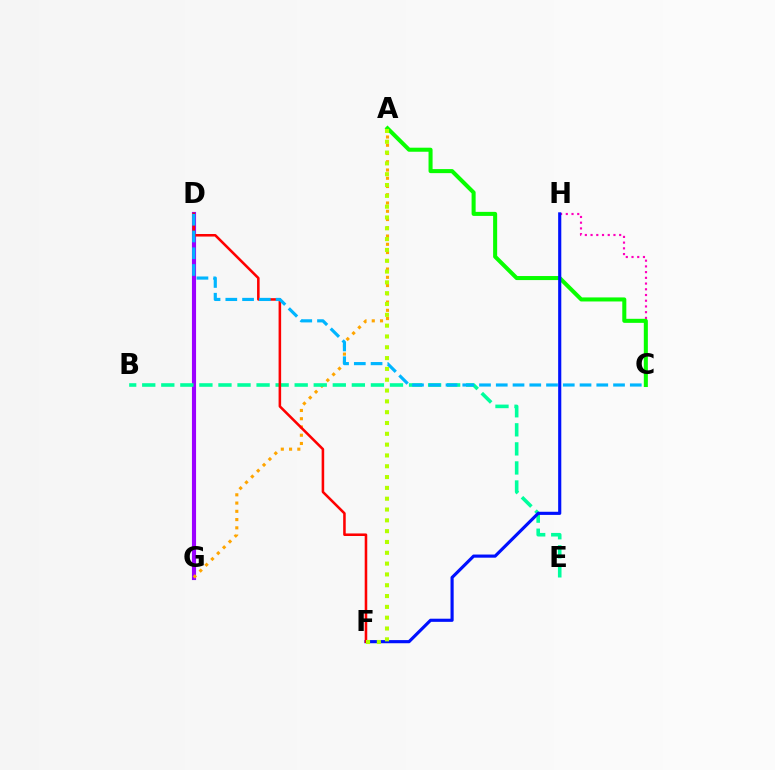{('C', 'H'): [{'color': '#ff00bd', 'line_style': 'dotted', 'thickness': 1.55}], ('D', 'G'): [{'color': '#9b00ff', 'line_style': 'solid', 'thickness': 2.97}], ('A', 'G'): [{'color': '#ffa500', 'line_style': 'dotted', 'thickness': 2.24}], ('A', 'C'): [{'color': '#08ff00', 'line_style': 'solid', 'thickness': 2.91}], ('B', 'E'): [{'color': '#00ff9d', 'line_style': 'dashed', 'thickness': 2.59}], ('F', 'H'): [{'color': '#0010ff', 'line_style': 'solid', 'thickness': 2.26}], ('D', 'F'): [{'color': '#ff0000', 'line_style': 'solid', 'thickness': 1.84}], ('C', 'D'): [{'color': '#00b5ff', 'line_style': 'dashed', 'thickness': 2.28}], ('A', 'F'): [{'color': '#b3ff00', 'line_style': 'dotted', 'thickness': 2.94}]}